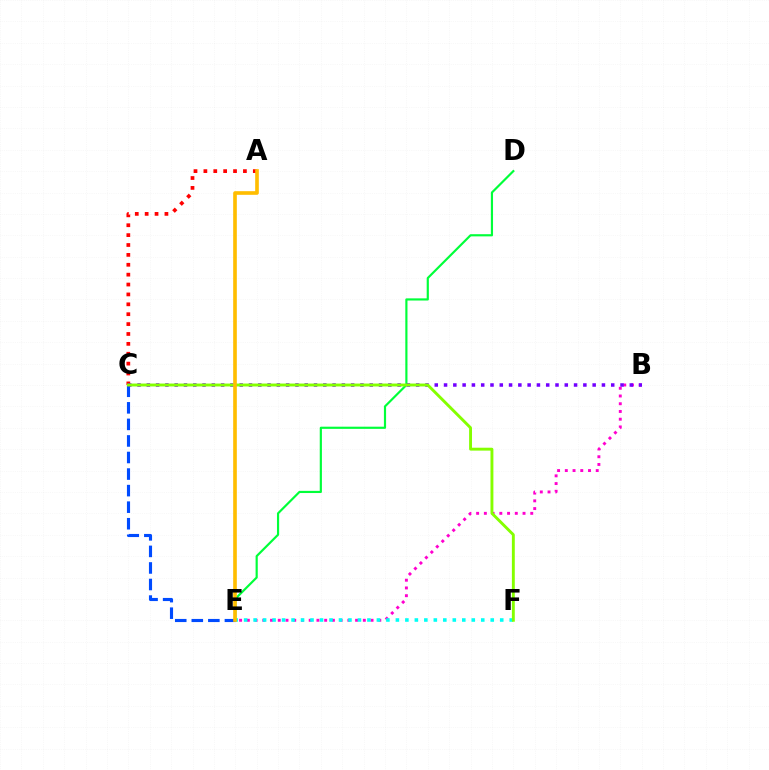{('B', 'E'): [{'color': '#ff00cf', 'line_style': 'dotted', 'thickness': 2.1}], ('E', 'F'): [{'color': '#00fff6', 'line_style': 'dotted', 'thickness': 2.58}], ('A', 'C'): [{'color': '#ff0000', 'line_style': 'dotted', 'thickness': 2.69}], ('D', 'E'): [{'color': '#00ff39', 'line_style': 'solid', 'thickness': 1.56}], ('C', 'E'): [{'color': '#004bff', 'line_style': 'dashed', 'thickness': 2.25}], ('B', 'C'): [{'color': '#7200ff', 'line_style': 'dotted', 'thickness': 2.52}], ('C', 'F'): [{'color': '#84ff00', 'line_style': 'solid', 'thickness': 2.09}], ('A', 'E'): [{'color': '#ffbd00', 'line_style': 'solid', 'thickness': 2.62}]}